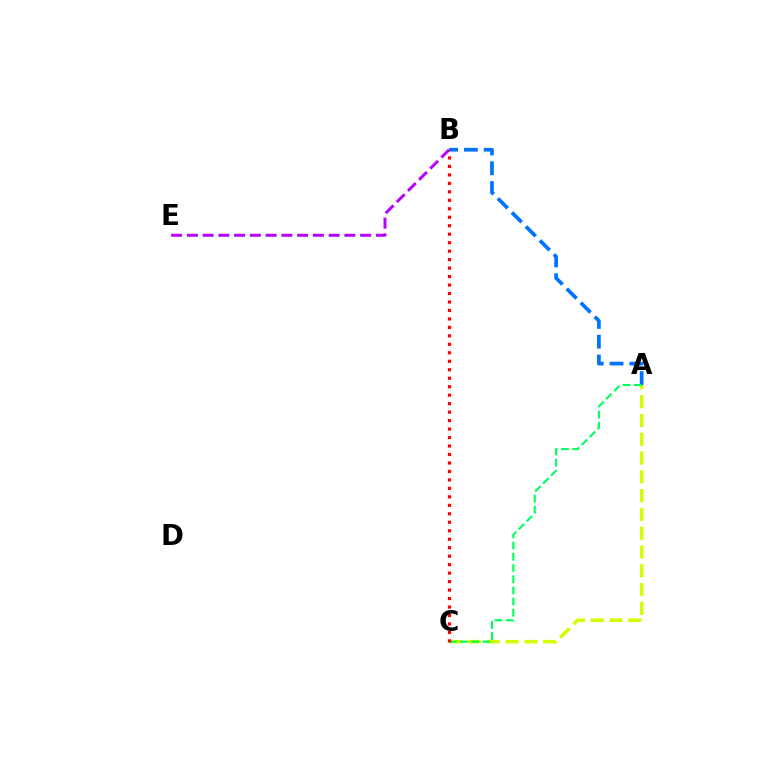{('B', 'E'): [{'color': '#b900ff', 'line_style': 'dashed', 'thickness': 2.14}], ('A', 'C'): [{'color': '#d1ff00', 'line_style': 'dashed', 'thickness': 2.55}, {'color': '#00ff5c', 'line_style': 'dashed', 'thickness': 1.52}], ('A', 'B'): [{'color': '#0074ff', 'line_style': 'dashed', 'thickness': 2.69}], ('B', 'C'): [{'color': '#ff0000', 'line_style': 'dotted', 'thickness': 2.3}]}